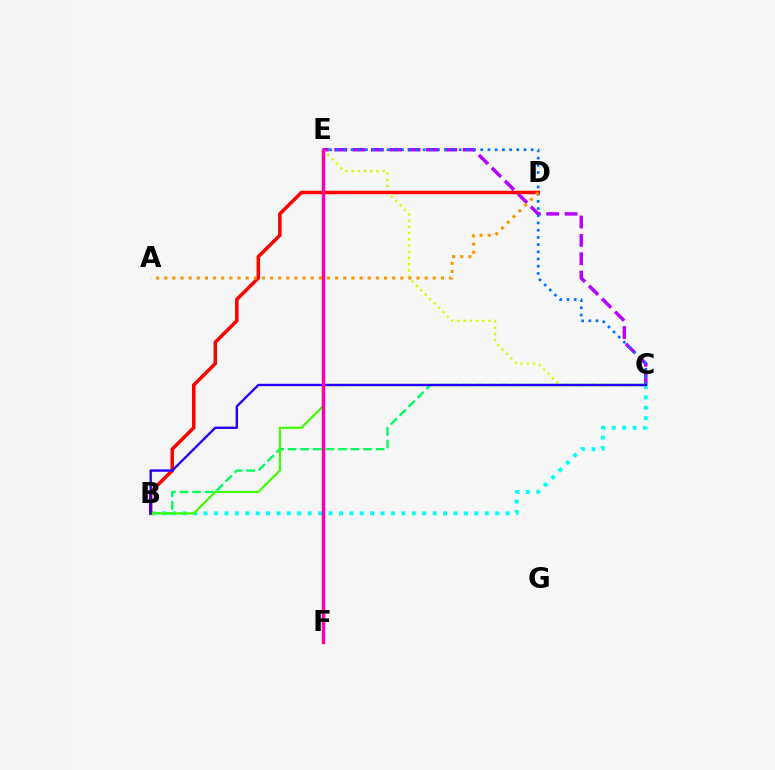{('C', 'E'): [{'color': '#b900ff', 'line_style': 'dashed', 'thickness': 2.49}, {'color': '#0074ff', 'line_style': 'dotted', 'thickness': 1.96}, {'color': '#d1ff00', 'line_style': 'dotted', 'thickness': 1.69}], ('B', 'C'): [{'color': '#00ff5c', 'line_style': 'dashed', 'thickness': 1.71}, {'color': '#00fff6', 'line_style': 'dotted', 'thickness': 2.83}, {'color': '#3dff00', 'line_style': 'solid', 'thickness': 1.56}, {'color': '#2500ff', 'line_style': 'solid', 'thickness': 1.71}], ('B', 'D'): [{'color': '#ff0000', 'line_style': 'solid', 'thickness': 2.53}], ('E', 'F'): [{'color': '#ff00ac', 'line_style': 'solid', 'thickness': 2.49}], ('A', 'D'): [{'color': '#ff9400', 'line_style': 'dotted', 'thickness': 2.21}]}